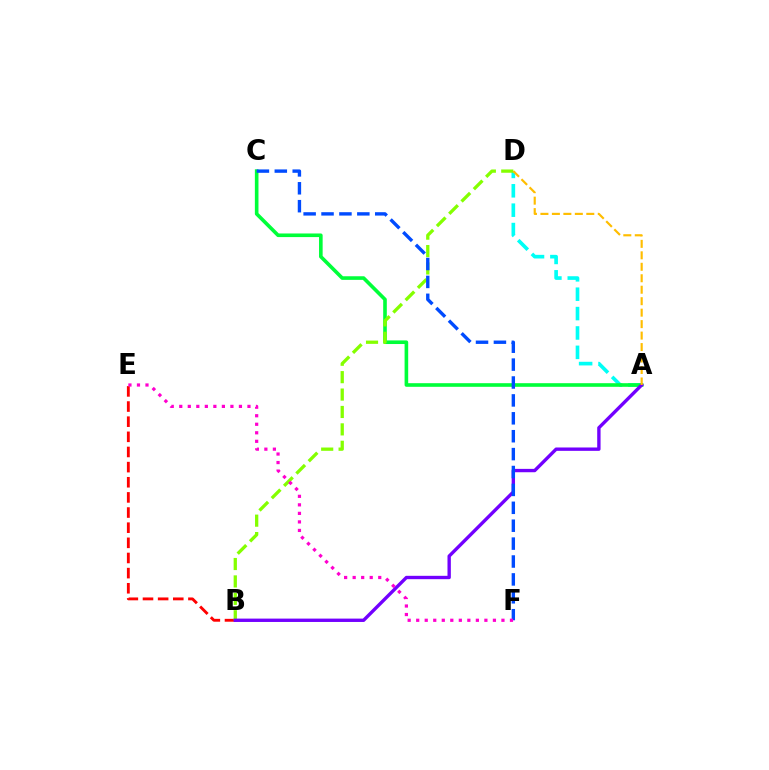{('B', 'E'): [{'color': '#ff0000', 'line_style': 'dashed', 'thickness': 2.06}], ('A', 'D'): [{'color': '#00fff6', 'line_style': 'dashed', 'thickness': 2.63}, {'color': '#ffbd00', 'line_style': 'dashed', 'thickness': 1.56}], ('A', 'C'): [{'color': '#00ff39', 'line_style': 'solid', 'thickness': 2.6}], ('B', 'D'): [{'color': '#84ff00', 'line_style': 'dashed', 'thickness': 2.36}], ('A', 'B'): [{'color': '#7200ff', 'line_style': 'solid', 'thickness': 2.42}], ('C', 'F'): [{'color': '#004bff', 'line_style': 'dashed', 'thickness': 2.43}], ('E', 'F'): [{'color': '#ff00cf', 'line_style': 'dotted', 'thickness': 2.32}]}